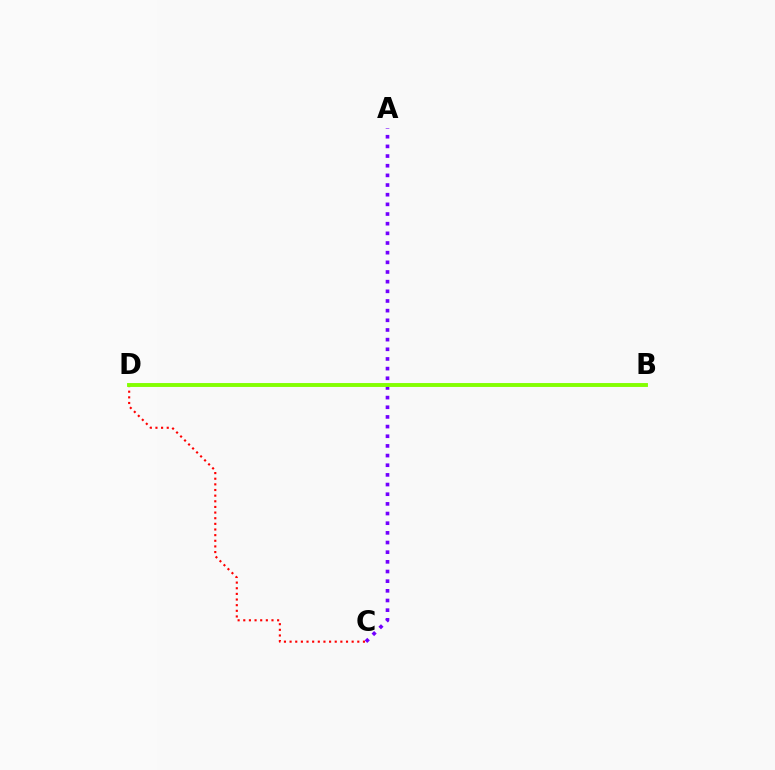{('A', 'C'): [{'color': '#7200ff', 'line_style': 'dotted', 'thickness': 2.63}], ('C', 'D'): [{'color': '#ff0000', 'line_style': 'dotted', 'thickness': 1.53}], ('B', 'D'): [{'color': '#00fff6', 'line_style': 'solid', 'thickness': 1.74}, {'color': '#84ff00', 'line_style': 'solid', 'thickness': 2.79}]}